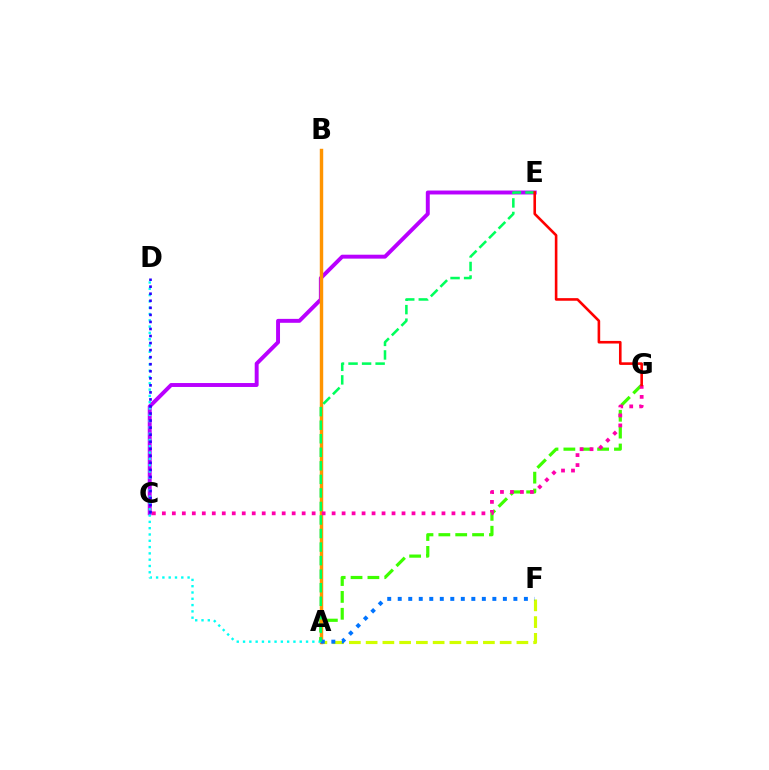{('A', 'G'): [{'color': '#3dff00', 'line_style': 'dashed', 'thickness': 2.29}], ('A', 'F'): [{'color': '#d1ff00', 'line_style': 'dashed', 'thickness': 2.28}, {'color': '#0074ff', 'line_style': 'dotted', 'thickness': 2.86}], ('C', 'E'): [{'color': '#b900ff', 'line_style': 'solid', 'thickness': 2.83}], ('A', 'B'): [{'color': '#ff9400', 'line_style': 'solid', 'thickness': 2.47}], ('C', 'G'): [{'color': '#ff00ac', 'line_style': 'dotted', 'thickness': 2.71}], ('A', 'D'): [{'color': '#00fff6', 'line_style': 'dotted', 'thickness': 1.71}], ('C', 'D'): [{'color': '#2500ff', 'line_style': 'dotted', 'thickness': 1.91}], ('A', 'E'): [{'color': '#00ff5c', 'line_style': 'dashed', 'thickness': 1.84}], ('E', 'G'): [{'color': '#ff0000', 'line_style': 'solid', 'thickness': 1.88}]}